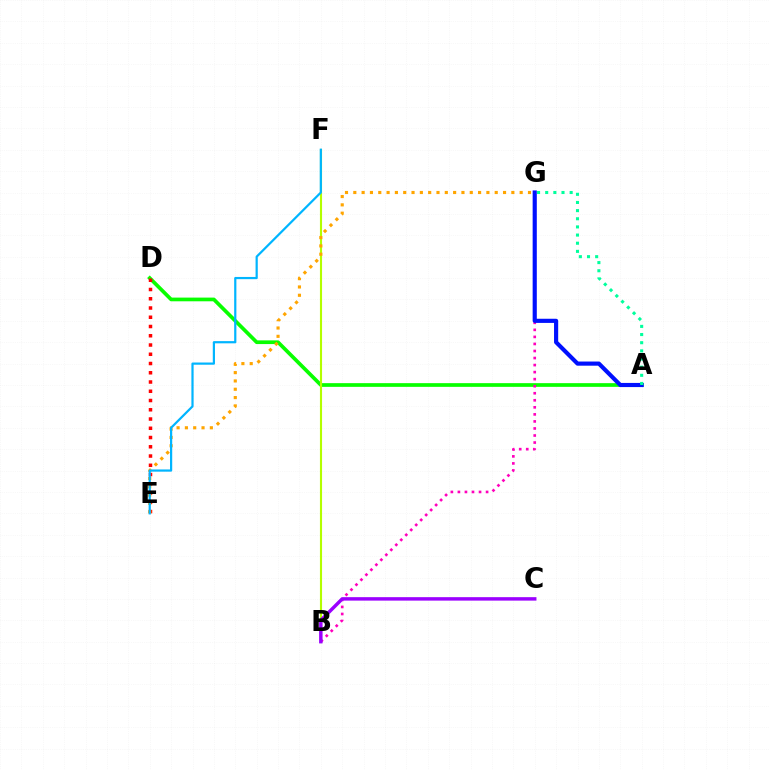{('A', 'D'): [{'color': '#08ff00', 'line_style': 'solid', 'thickness': 2.66}], ('B', 'F'): [{'color': '#b3ff00', 'line_style': 'solid', 'thickness': 1.53}], ('D', 'E'): [{'color': '#ff0000', 'line_style': 'dotted', 'thickness': 2.51}], ('E', 'G'): [{'color': '#ffa500', 'line_style': 'dotted', 'thickness': 2.26}], ('E', 'F'): [{'color': '#00b5ff', 'line_style': 'solid', 'thickness': 1.59}], ('B', 'G'): [{'color': '#ff00bd', 'line_style': 'dotted', 'thickness': 1.91}], ('A', 'G'): [{'color': '#0010ff', 'line_style': 'solid', 'thickness': 2.99}, {'color': '#00ff9d', 'line_style': 'dotted', 'thickness': 2.21}], ('B', 'C'): [{'color': '#9b00ff', 'line_style': 'solid', 'thickness': 2.48}]}